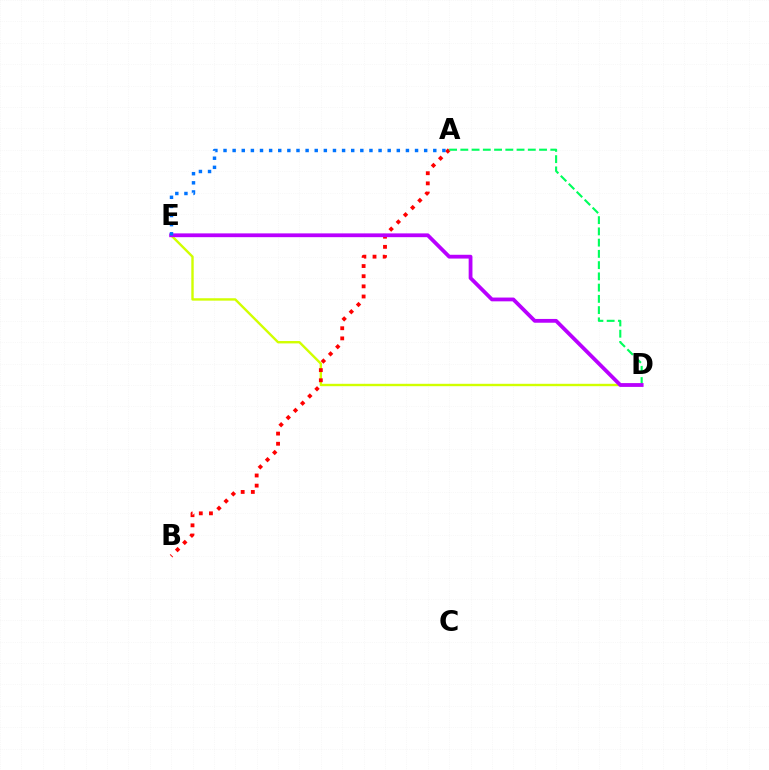{('D', 'E'): [{'color': '#d1ff00', 'line_style': 'solid', 'thickness': 1.72}, {'color': '#b900ff', 'line_style': 'solid', 'thickness': 2.73}], ('A', 'B'): [{'color': '#ff0000', 'line_style': 'dotted', 'thickness': 2.76}], ('A', 'D'): [{'color': '#00ff5c', 'line_style': 'dashed', 'thickness': 1.53}], ('A', 'E'): [{'color': '#0074ff', 'line_style': 'dotted', 'thickness': 2.48}]}